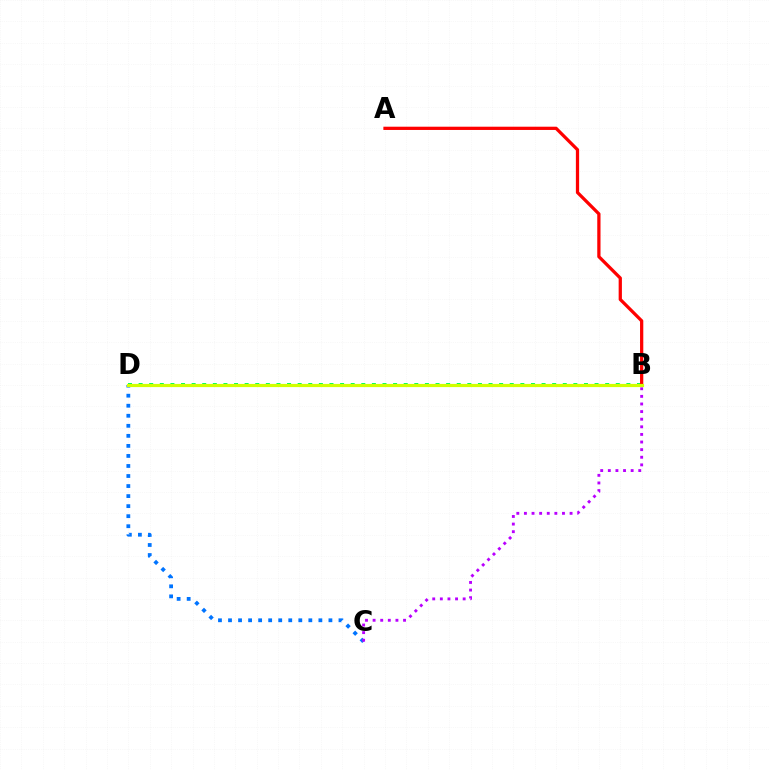{('C', 'D'): [{'color': '#0074ff', 'line_style': 'dotted', 'thickness': 2.73}], ('B', 'D'): [{'color': '#00ff5c', 'line_style': 'dotted', 'thickness': 2.88}, {'color': '#d1ff00', 'line_style': 'solid', 'thickness': 2.29}], ('B', 'C'): [{'color': '#b900ff', 'line_style': 'dotted', 'thickness': 2.07}], ('A', 'B'): [{'color': '#ff0000', 'line_style': 'solid', 'thickness': 2.34}]}